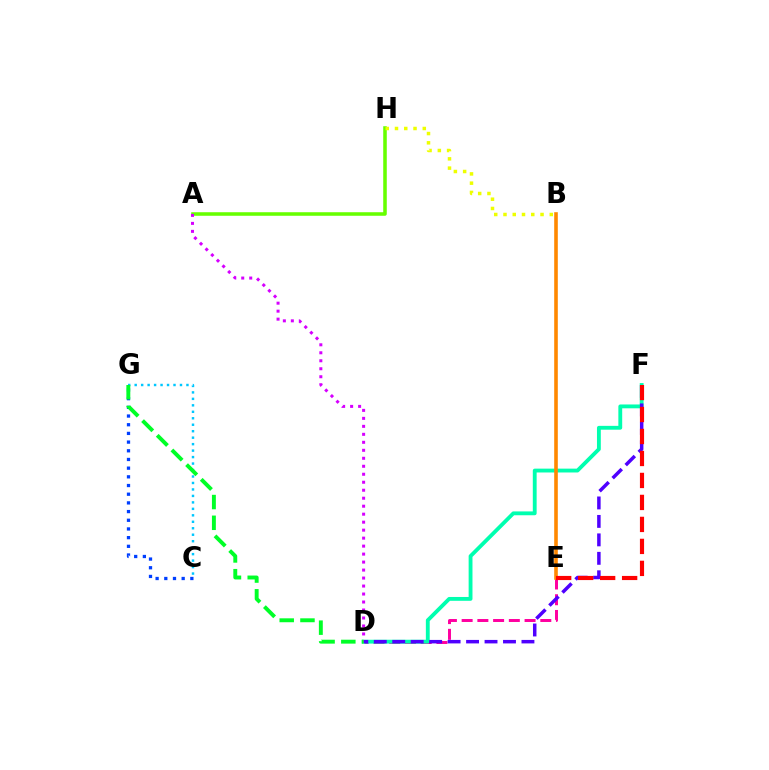{('D', 'E'): [{'color': '#ff00a0', 'line_style': 'dashed', 'thickness': 2.14}], ('D', 'F'): [{'color': '#00ffaf', 'line_style': 'solid', 'thickness': 2.76}, {'color': '#4f00ff', 'line_style': 'dashed', 'thickness': 2.51}], ('B', 'E'): [{'color': '#ff8800', 'line_style': 'solid', 'thickness': 2.59}], ('A', 'H'): [{'color': '#66ff00', 'line_style': 'solid', 'thickness': 2.56}], ('A', 'D'): [{'color': '#d600ff', 'line_style': 'dotted', 'thickness': 2.17}], ('C', 'G'): [{'color': '#00c7ff', 'line_style': 'dotted', 'thickness': 1.76}, {'color': '#003fff', 'line_style': 'dotted', 'thickness': 2.36}], ('D', 'G'): [{'color': '#00ff27', 'line_style': 'dashed', 'thickness': 2.82}], ('B', 'H'): [{'color': '#eeff00', 'line_style': 'dotted', 'thickness': 2.52}], ('E', 'F'): [{'color': '#ff0000', 'line_style': 'dashed', 'thickness': 2.99}]}